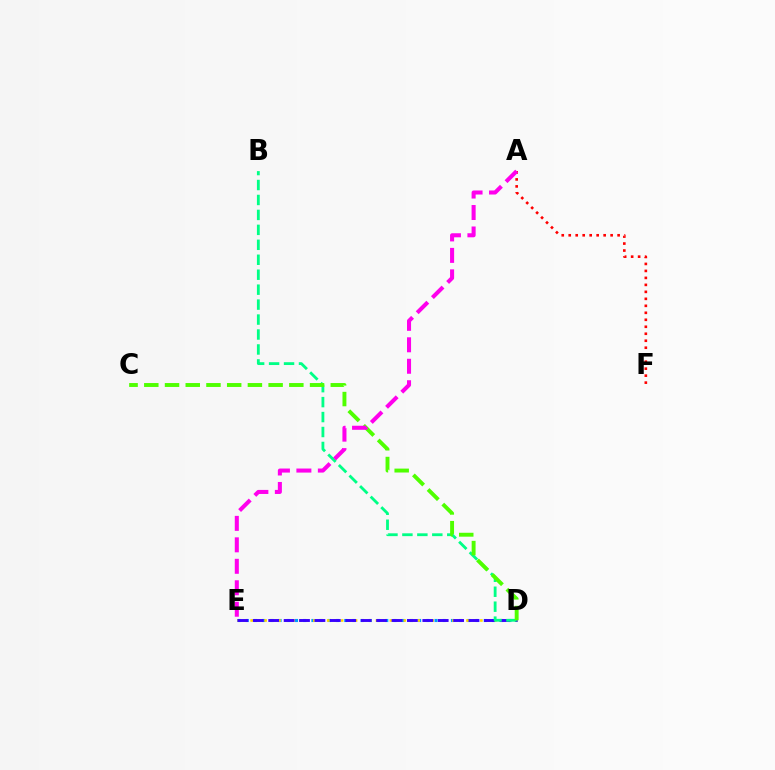{('D', 'E'): [{'color': '#009eff', 'line_style': 'dotted', 'thickness': 2.23}, {'color': '#ffd500', 'line_style': 'dotted', 'thickness': 1.89}, {'color': '#3700ff', 'line_style': 'dashed', 'thickness': 2.09}], ('A', 'F'): [{'color': '#ff0000', 'line_style': 'dotted', 'thickness': 1.9}], ('B', 'D'): [{'color': '#00ff86', 'line_style': 'dashed', 'thickness': 2.03}], ('C', 'D'): [{'color': '#4fff00', 'line_style': 'dashed', 'thickness': 2.81}], ('A', 'E'): [{'color': '#ff00ed', 'line_style': 'dashed', 'thickness': 2.92}]}